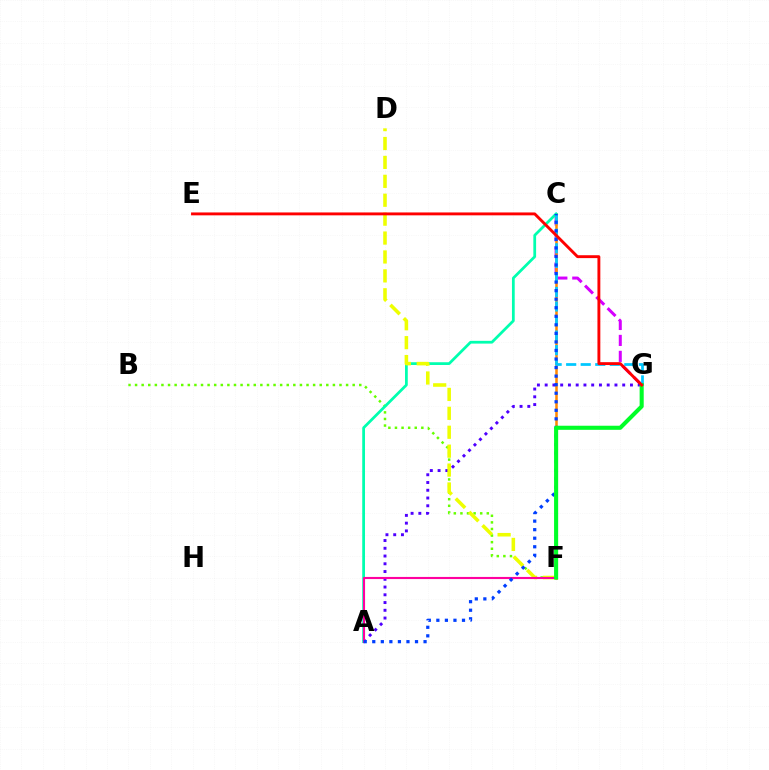{('C', 'G'): [{'color': '#d600ff', 'line_style': 'dashed', 'thickness': 2.17}, {'color': '#00c7ff', 'line_style': 'dashed', 'thickness': 1.98}], ('B', 'F'): [{'color': '#66ff00', 'line_style': 'dotted', 'thickness': 1.79}], ('C', 'F'): [{'color': '#ff8800', 'line_style': 'solid', 'thickness': 1.82}], ('A', 'G'): [{'color': '#4f00ff', 'line_style': 'dotted', 'thickness': 2.11}], ('A', 'C'): [{'color': '#00ffaf', 'line_style': 'solid', 'thickness': 1.98}, {'color': '#003fff', 'line_style': 'dotted', 'thickness': 2.32}], ('D', 'F'): [{'color': '#eeff00', 'line_style': 'dashed', 'thickness': 2.57}], ('A', 'F'): [{'color': '#ff00a0', 'line_style': 'solid', 'thickness': 1.53}], ('F', 'G'): [{'color': '#00ff27', 'line_style': 'solid', 'thickness': 2.94}], ('E', 'G'): [{'color': '#ff0000', 'line_style': 'solid', 'thickness': 2.08}]}